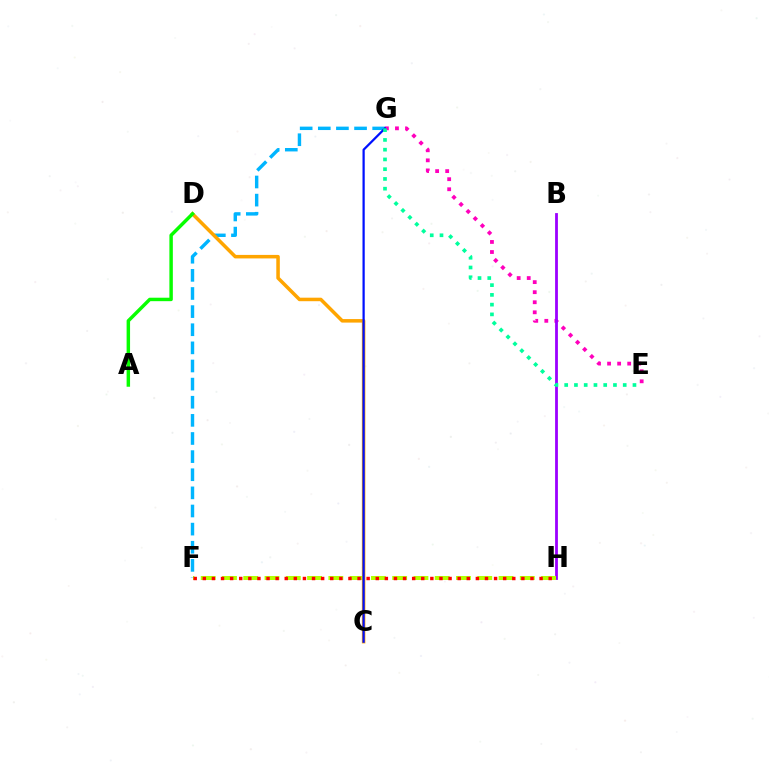{('E', 'G'): [{'color': '#ff00bd', 'line_style': 'dotted', 'thickness': 2.73}, {'color': '#00ff9d', 'line_style': 'dotted', 'thickness': 2.65}], ('B', 'H'): [{'color': '#9b00ff', 'line_style': 'solid', 'thickness': 2.01}], ('F', 'G'): [{'color': '#00b5ff', 'line_style': 'dashed', 'thickness': 2.46}], ('F', 'H'): [{'color': '#b3ff00', 'line_style': 'dashed', 'thickness': 2.89}, {'color': '#ff0000', 'line_style': 'dotted', 'thickness': 2.47}], ('C', 'D'): [{'color': '#ffa500', 'line_style': 'solid', 'thickness': 2.53}], ('A', 'D'): [{'color': '#08ff00', 'line_style': 'solid', 'thickness': 2.49}], ('C', 'G'): [{'color': '#0010ff', 'line_style': 'solid', 'thickness': 1.61}]}